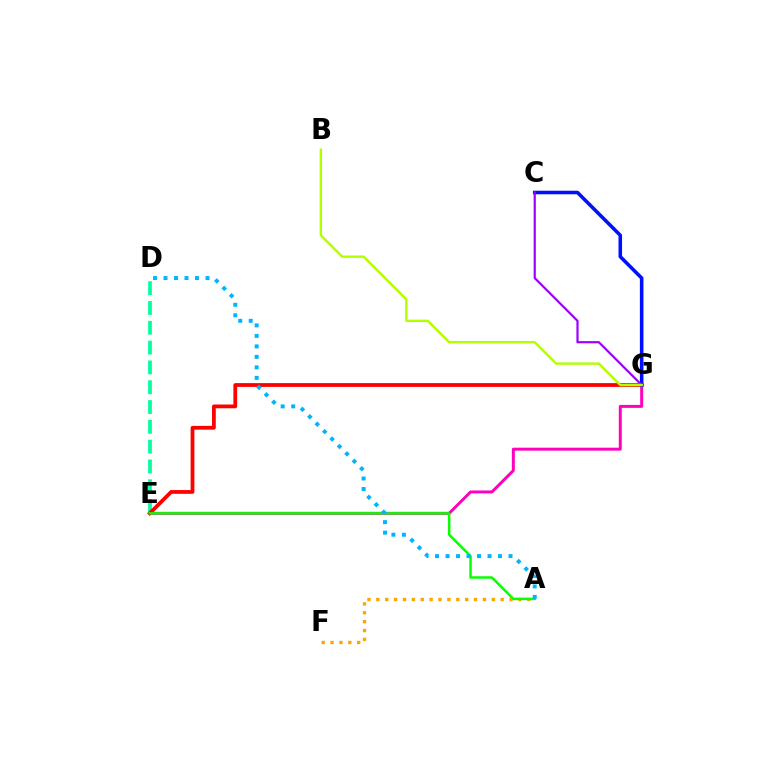{('E', 'G'): [{'color': '#ff00bd', 'line_style': 'solid', 'thickness': 2.14}, {'color': '#ff0000', 'line_style': 'solid', 'thickness': 2.72}], ('D', 'E'): [{'color': '#00ff9d', 'line_style': 'dashed', 'thickness': 2.69}], ('A', 'F'): [{'color': '#ffa500', 'line_style': 'dotted', 'thickness': 2.41}], ('C', 'G'): [{'color': '#0010ff', 'line_style': 'solid', 'thickness': 2.56}, {'color': '#9b00ff', 'line_style': 'solid', 'thickness': 1.58}], ('A', 'E'): [{'color': '#08ff00', 'line_style': 'solid', 'thickness': 1.79}], ('B', 'G'): [{'color': '#b3ff00', 'line_style': 'solid', 'thickness': 1.74}], ('A', 'D'): [{'color': '#00b5ff', 'line_style': 'dotted', 'thickness': 2.85}]}